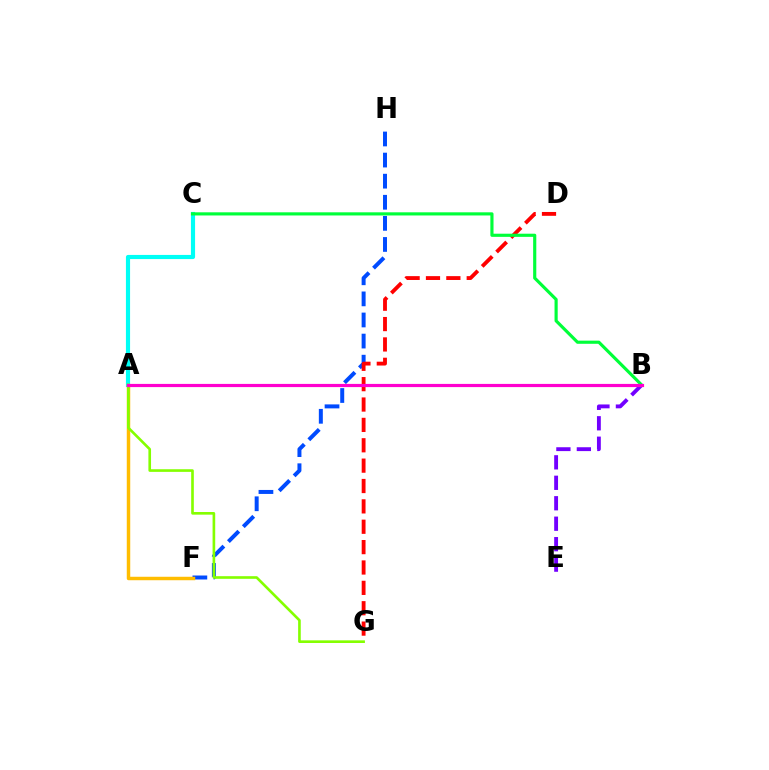{('A', 'C'): [{'color': '#00fff6', 'line_style': 'solid', 'thickness': 2.99}], ('B', 'E'): [{'color': '#7200ff', 'line_style': 'dashed', 'thickness': 2.78}], ('F', 'H'): [{'color': '#004bff', 'line_style': 'dashed', 'thickness': 2.87}], ('A', 'F'): [{'color': '#ffbd00', 'line_style': 'solid', 'thickness': 2.49}], ('A', 'G'): [{'color': '#84ff00', 'line_style': 'solid', 'thickness': 1.9}], ('D', 'G'): [{'color': '#ff0000', 'line_style': 'dashed', 'thickness': 2.77}], ('B', 'C'): [{'color': '#00ff39', 'line_style': 'solid', 'thickness': 2.27}], ('A', 'B'): [{'color': '#ff00cf', 'line_style': 'solid', 'thickness': 2.3}]}